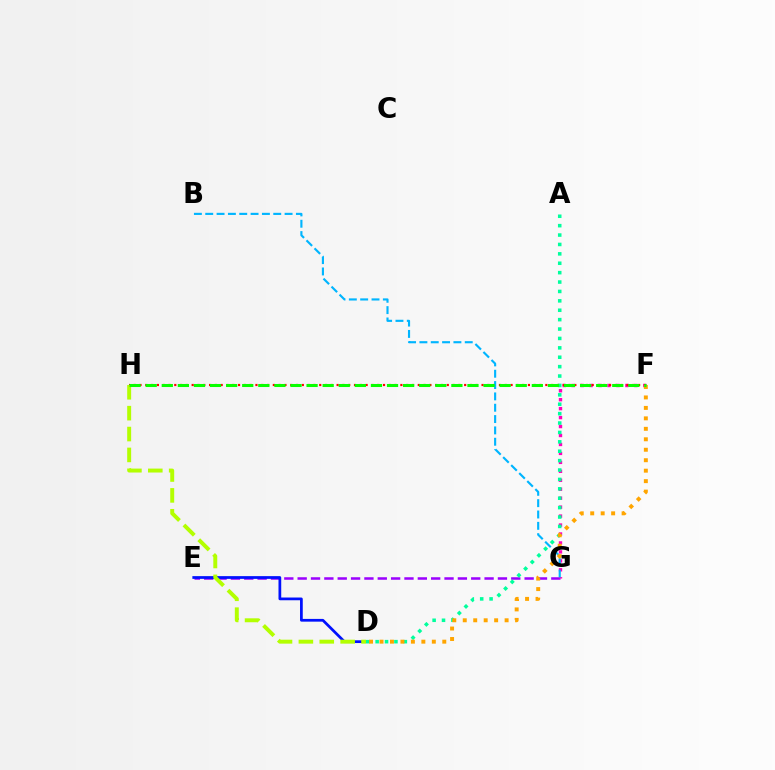{('E', 'G'): [{'color': '#9b00ff', 'line_style': 'dashed', 'thickness': 1.81}], ('D', 'E'): [{'color': '#0010ff', 'line_style': 'solid', 'thickness': 1.97}], ('F', 'G'): [{'color': '#ff00bd', 'line_style': 'dotted', 'thickness': 2.43}], ('A', 'D'): [{'color': '#00ff9d', 'line_style': 'dotted', 'thickness': 2.55}], ('F', 'H'): [{'color': '#ff0000', 'line_style': 'dotted', 'thickness': 1.58}, {'color': '#08ff00', 'line_style': 'dashed', 'thickness': 2.19}], ('D', 'H'): [{'color': '#b3ff00', 'line_style': 'dashed', 'thickness': 2.84}], ('B', 'G'): [{'color': '#00b5ff', 'line_style': 'dashed', 'thickness': 1.54}], ('D', 'F'): [{'color': '#ffa500', 'line_style': 'dotted', 'thickness': 2.84}]}